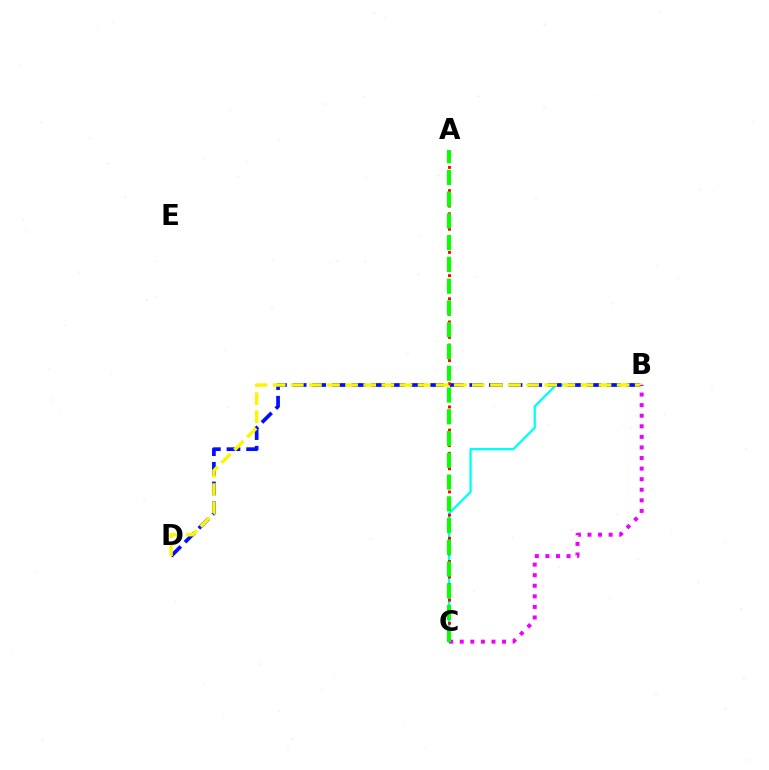{('B', 'C'): [{'color': '#00fff6', 'line_style': 'solid', 'thickness': 1.66}, {'color': '#ee00ff', 'line_style': 'dotted', 'thickness': 2.87}], ('B', 'D'): [{'color': '#0010ff', 'line_style': 'dashed', 'thickness': 2.67}, {'color': '#fcf500', 'line_style': 'dashed', 'thickness': 2.46}], ('A', 'C'): [{'color': '#ff0000', 'line_style': 'dotted', 'thickness': 2.1}, {'color': '#08ff00', 'line_style': 'dashed', 'thickness': 2.96}]}